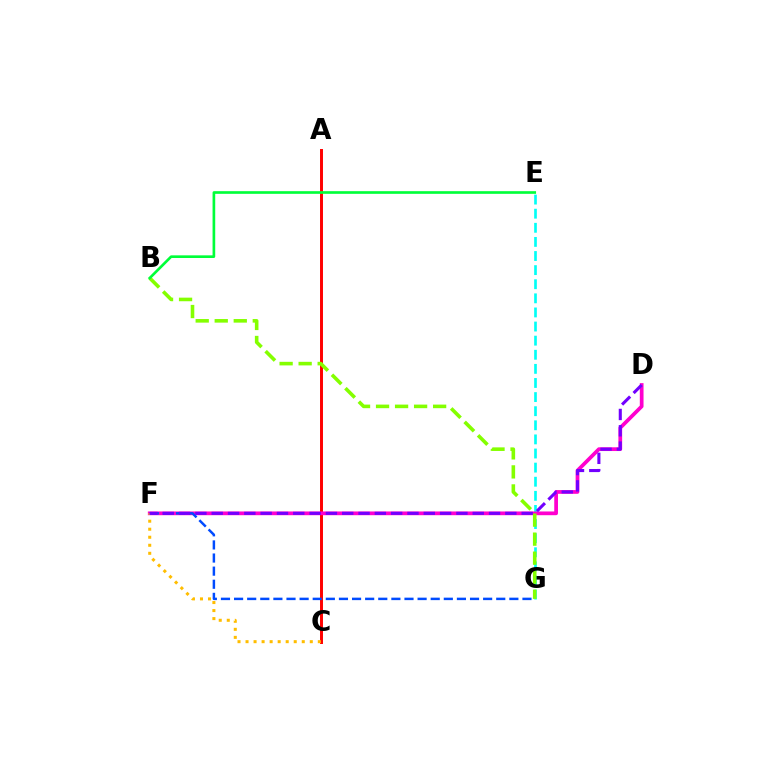{('E', 'G'): [{'color': '#00fff6', 'line_style': 'dashed', 'thickness': 1.92}], ('A', 'C'): [{'color': '#ff0000', 'line_style': 'solid', 'thickness': 2.13}], ('D', 'F'): [{'color': '#ff00cf', 'line_style': 'solid', 'thickness': 2.69}, {'color': '#7200ff', 'line_style': 'dashed', 'thickness': 2.22}], ('C', 'F'): [{'color': '#ffbd00', 'line_style': 'dotted', 'thickness': 2.18}], ('B', 'G'): [{'color': '#84ff00', 'line_style': 'dashed', 'thickness': 2.58}], ('B', 'E'): [{'color': '#00ff39', 'line_style': 'solid', 'thickness': 1.91}], ('F', 'G'): [{'color': '#004bff', 'line_style': 'dashed', 'thickness': 1.78}]}